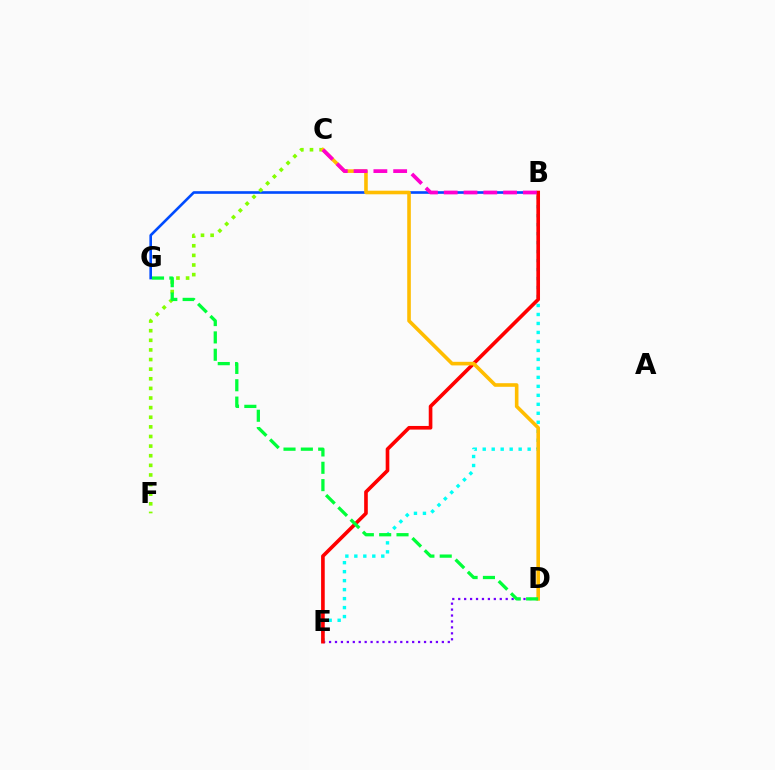{('B', 'G'): [{'color': '#004bff', 'line_style': 'solid', 'thickness': 1.89}], ('D', 'E'): [{'color': '#7200ff', 'line_style': 'dotted', 'thickness': 1.61}], ('C', 'F'): [{'color': '#84ff00', 'line_style': 'dotted', 'thickness': 2.61}], ('B', 'E'): [{'color': '#00fff6', 'line_style': 'dotted', 'thickness': 2.44}, {'color': '#ff0000', 'line_style': 'solid', 'thickness': 2.62}], ('C', 'D'): [{'color': '#ffbd00', 'line_style': 'solid', 'thickness': 2.59}], ('D', 'G'): [{'color': '#00ff39', 'line_style': 'dashed', 'thickness': 2.36}], ('B', 'C'): [{'color': '#ff00cf', 'line_style': 'dashed', 'thickness': 2.69}]}